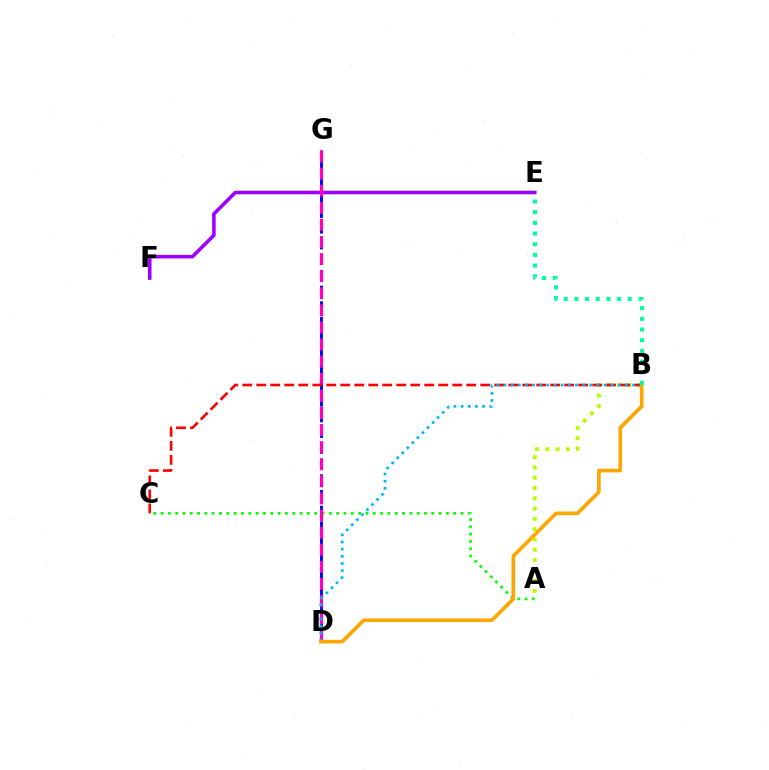{('D', 'G'): [{'color': '#0010ff', 'line_style': 'dashed', 'thickness': 2.14}, {'color': '#ff00bd', 'line_style': 'dashed', 'thickness': 2.32}], ('E', 'F'): [{'color': '#9b00ff', 'line_style': 'solid', 'thickness': 2.57}], ('A', 'C'): [{'color': '#08ff00', 'line_style': 'dotted', 'thickness': 1.99}], ('A', 'B'): [{'color': '#b3ff00', 'line_style': 'dotted', 'thickness': 2.8}], ('B', 'C'): [{'color': '#ff0000', 'line_style': 'dashed', 'thickness': 1.9}], ('B', 'D'): [{'color': '#00b5ff', 'line_style': 'dotted', 'thickness': 1.94}, {'color': '#ffa500', 'line_style': 'solid', 'thickness': 2.61}], ('B', 'E'): [{'color': '#00ff9d', 'line_style': 'dotted', 'thickness': 2.9}]}